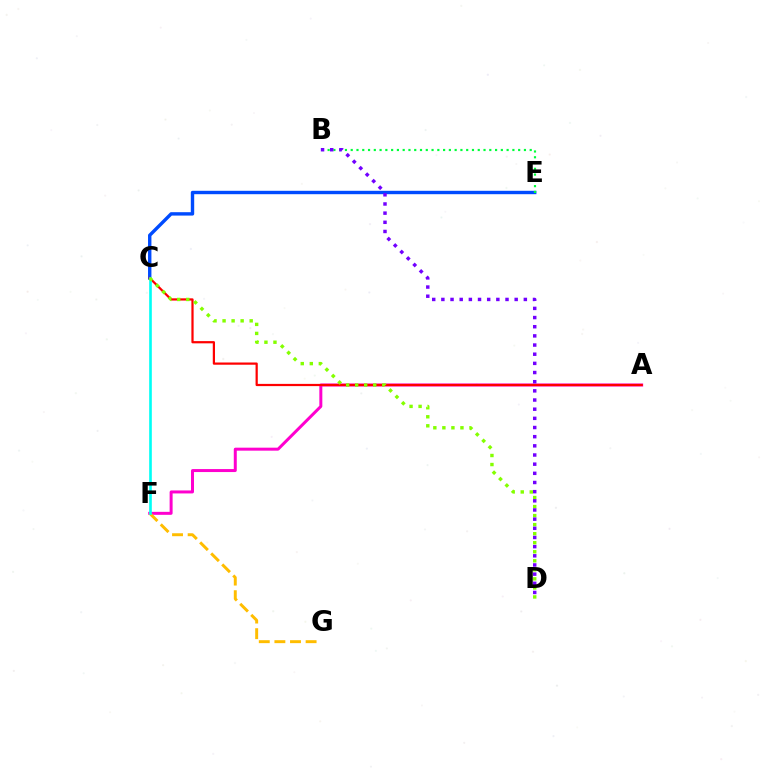{('C', 'E'): [{'color': '#004bff', 'line_style': 'solid', 'thickness': 2.45}], ('A', 'F'): [{'color': '#ff00cf', 'line_style': 'solid', 'thickness': 2.15}], ('F', 'G'): [{'color': '#ffbd00', 'line_style': 'dashed', 'thickness': 2.12}], ('B', 'E'): [{'color': '#00ff39', 'line_style': 'dotted', 'thickness': 1.57}], ('A', 'C'): [{'color': '#ff0000', 'line_style': 'solid', 'thickness': 1.6}], ('C', 'F'): [{'color': '#00fff6', 'line_style': 'solid', 'thickness': 1.9}], ('C', 'D'): [{'color': '#84ff00', 'line_style': 'dotted', 'thickness': 2.46}], ('B', 'D'): [{'color': '#7200ff', 'line_style': 'dotted', 'thickness': 2.49}]}